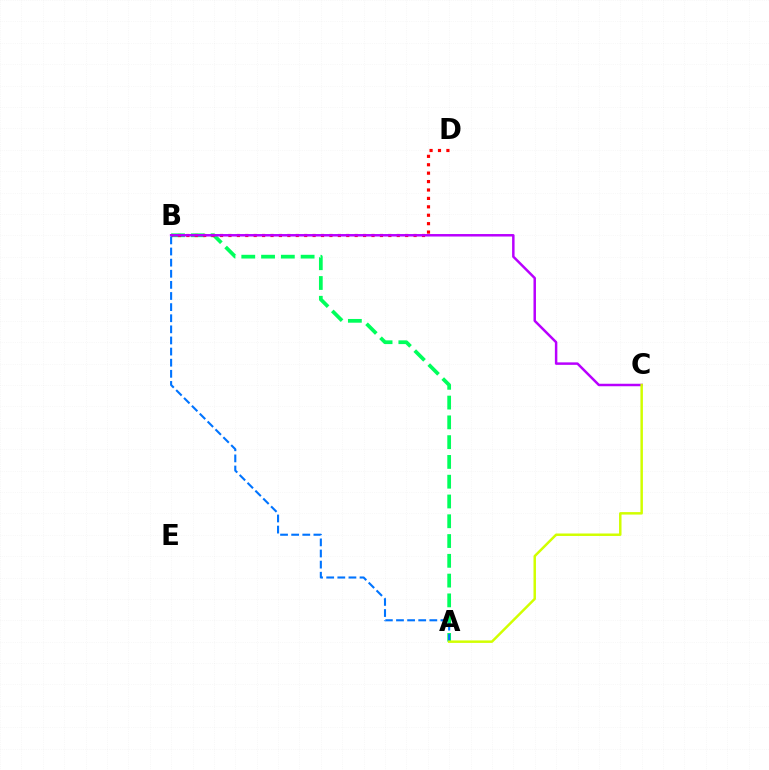{('A', 'B'): [{'color': '#00ff5c', 'line_style': 'dashed', 'thickness': 2.69}, {'color': '#0074ff', 'line_style': 'dashed', 'thickness': 1.51}], ('B', 'D'): [{'color': '#ff0000', 'line_style': 'dotted', 'thickness': 2.29}], ('B', 'C'): [{'color': '#b900ff', 'line_style': 'solid', 'thickness': 1.79}], ('A', 'C'): [{'color': '#d1ff00', 'line_style': 'solid', 'thickness': 1.79}]}